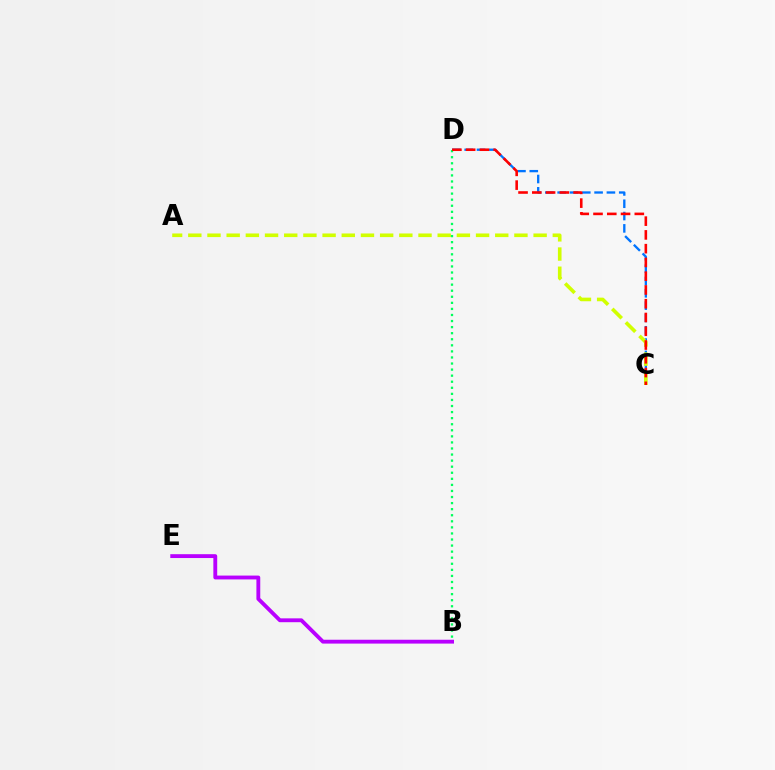{('C', 'D'): [{'color': '#0074ff', 'line_style': 'dashed', 'thickness': 1.67}, {'color': '#ff0000', 'line_style': 'dashed', 'thickness': 1.87}], ('A', 'C'): [{'color': '#d1ff00', 'line_style': 'dashed', 'thickness': 2.61}], ('B', 'D'): [{'color': '#00ff5c', 'line_style': 'dotted', 'thickness': 1.65}], ('B', 'E'): [{'color': '#b900ff', 'line_style': 'solid', 'thickness': 2.77}]}